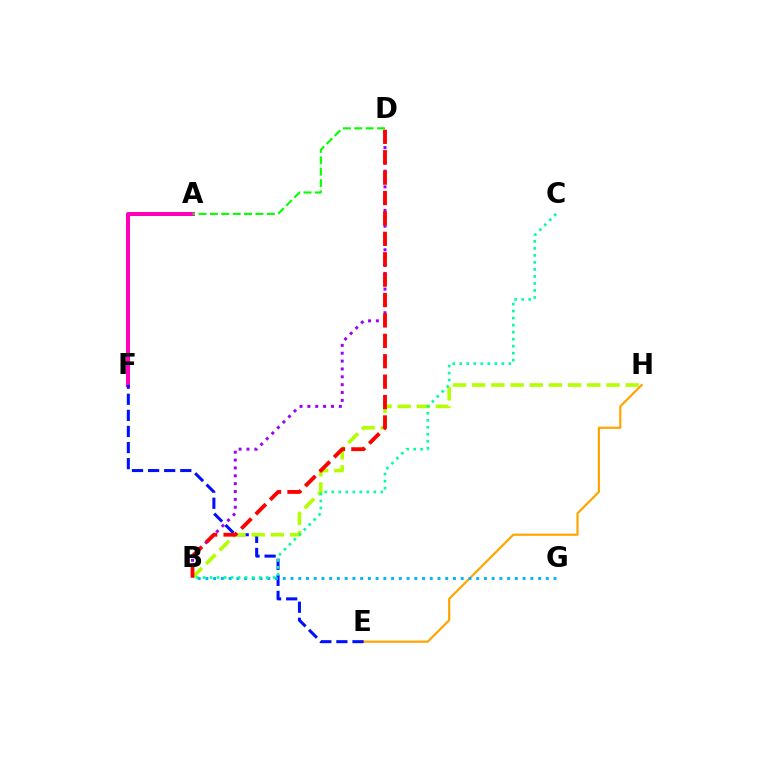{('E', 'H'): [{'color': '#ffa500', 'line_style': 'solid', 'thickness': 1.58}], ('A', 'F'): [{'color': '#ff00bd', 'line_style': 'solid', 'thickness': 2.89}], ('E', 'F'): [{'color': '#0010ff', 'line_style': 'dashed', 'thickness': 2.19}], ('B', 'H'): [{'color': '#b3ff00', 'line_style': 'dashed', 'thickness': 2.61}], ('B', 'D'): [{'color': '#9b00ff', 'line_style': 'dotted', 'thickness': 2.14}, {'color': '#ff0000', 'line_style': 'dashed', 'thickness': 2.77}], ('A', 'D'): [{'color': '#08ff00', 'line_style': 'dashed', 'thickness': 1.55}], ('B', 'G'): [{'color': '#00b5ff', 'line_style': 'dotted', 'thickness': 2.1}], ('B', 'C'): [{'color': '#00ff9d', 'line_style': 'dotted', 'thickness': 1.9}]}